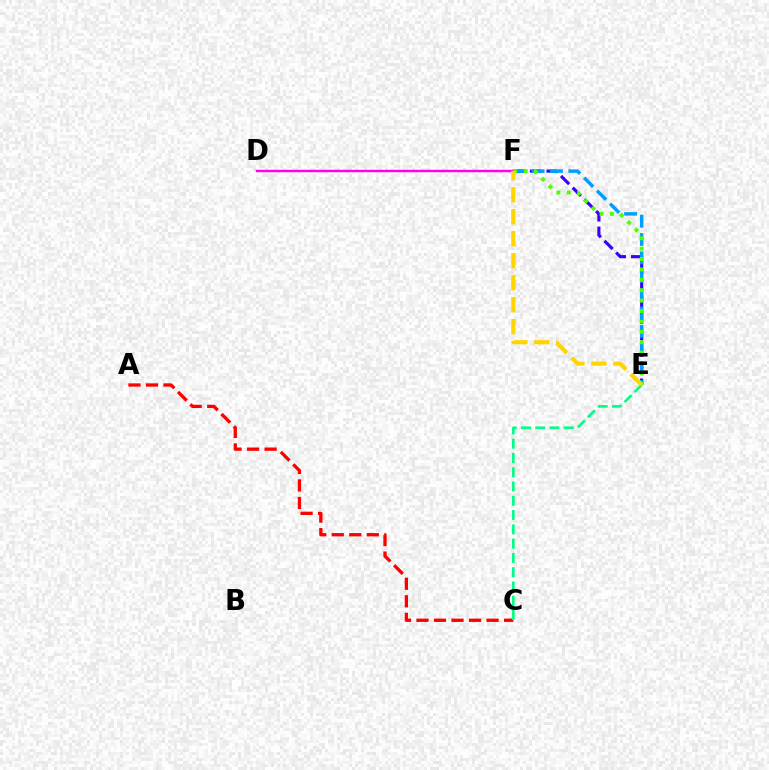{('D', 'F'): [{'color': '#ff00ed', 'line_style': 'solid', 'thickness': 1.77}], ('E', 'F'): [{'color': '#3700ff', 'line_style': 'dashed', 'thickness': 2.25}, {'color': '#009eff', 'line_style': 'dashed', 'thickness': 2.49}, {'color': '#4fff00', 'line_style': 'dotted', 'thickness': 2.82}, {'color': '#ffd500', 'line_style': 'dashed', 'thickness': 2.99}], ('A', 'C'): [{'color': '#ff0000', 'line_style': 'dashed', 'thickness': 2.38}], ('C', 'E'): [{'color': '#00ff86', 'line_style': 'dashed', 'thickness': 1.94}]}